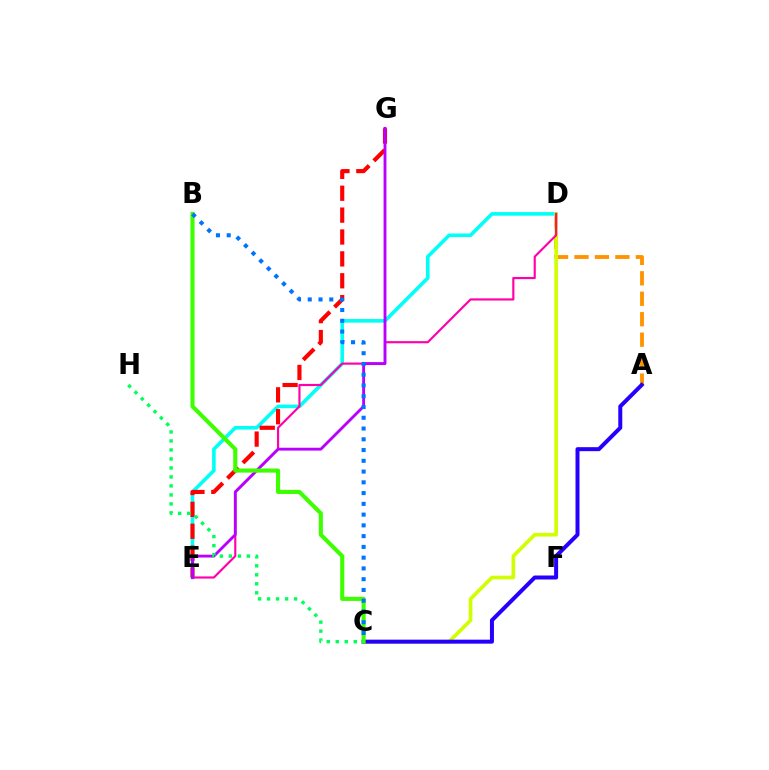{('A', 'D'): [{'color': '#ff9400', 'line_style': 'dashed', 'thickness': 2.78}], ('D', 'E'): [{'color': '#00fff6', 'line_style': 'solid', 'thickness': 2.59}, {'color': '#ff00ac', 'line_style': 'solid', 'thickness': 1.55}], ('E', 'G'): [{'color': '#ff0000', 'line_style': 'dashed', 'thickness': 2.97}, {'color': '#b900ff', 'line_style': 'solid', 'thickness': 2.06}], ('C', 'D'): [{'color': '#d1ff00', 'line_style': 'solid', 'thickness': 2.63}], ('A', 'C'): [{'color': '#2500ff', 'line_style': 'solid', 'thickness': 2.88}], ('B', 'C'): [{'color': '#3dff00', 'line_style': 'solid', 'thickness': 2.95}, {'color': '#0074ff', 'line_style': 'dotted', 'thickness': 2.92}], ('C', 'H'): [{'color': '#00ff5c', 'line_style': 'dotted', 'thickness': 2.44}]}